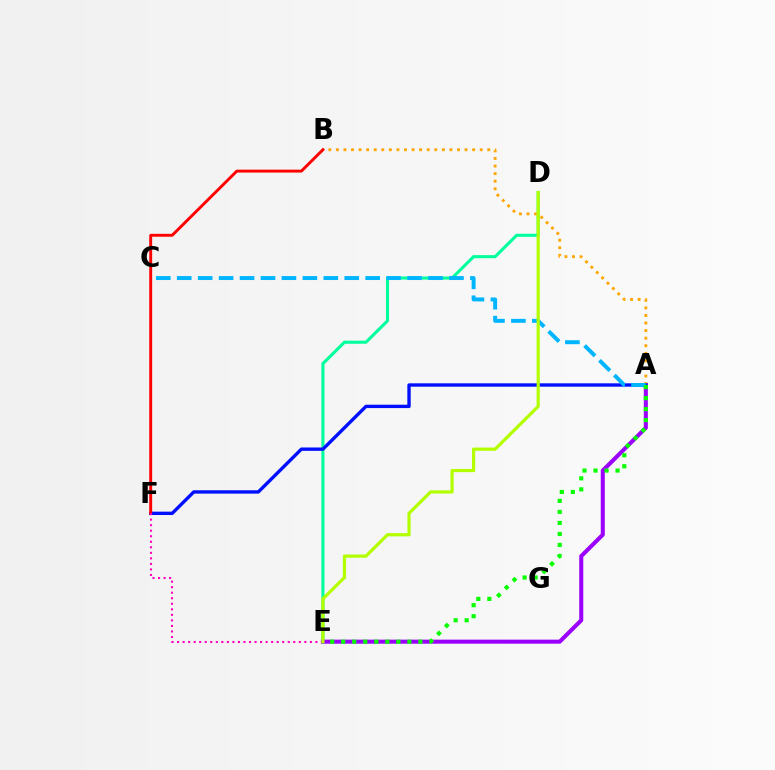{('D', 'E'): [{'color': '#00ff9d', 'line_style': 'solid', 'thickness': 2.22}, {'color': '#b3ff00', 'line_style': 'solid', 'thickness': 2.31}], ('A', 'E'): [{'color': '#9b00ff', 'line_style': 'solid', 'thickness': 2.91}, {'color': '#08ff00', 'line_style': 'dotted', 'thickness': 2.99}], ('A', 'B'): [{'color': '#ffa500', 'line_style': 'dotted', 'thickness': 2.06}], ('A', 'F'): [{'color': '#0010ff', 'line_style': 'solid', 'thickness': 2.43}], ('A', 'C'): [{'color': '#00b5ff', 'line_style': 'dashed', 'thickness': 2.84}], ('B', 'F'): [{'color': '#ff0000', 'line_style': 'solid', 'thickness': 2.09}], ('E', 'F'): [{'color': '#ff00bd', 'line_style': 'dotted', 'thickness': 1.5}]}